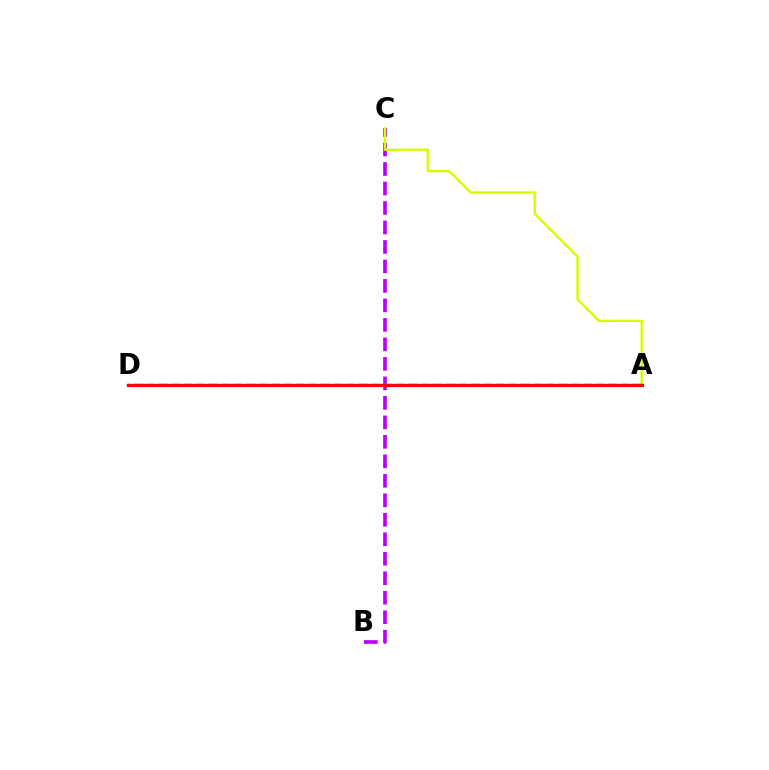{('B', 'C'): [{'color': '#b900ff', 'line_style': 'dashed', 'thickness': 2.65}], ('A', 'C'): [{'color': '#d1ff00', 'line_style': 'solid', 'thickness': 1.7}], ('A', 'D'): [{'color': '#0074ff', 'line_style': 'dashed', 'thickness': 1.7}, {'color': '#00ff5c', 'line_style': 'solid', 'thickness': 1.71}, {'color': '#ff0000', 'line_style': 'solid', 'thickness': 2.31}]}